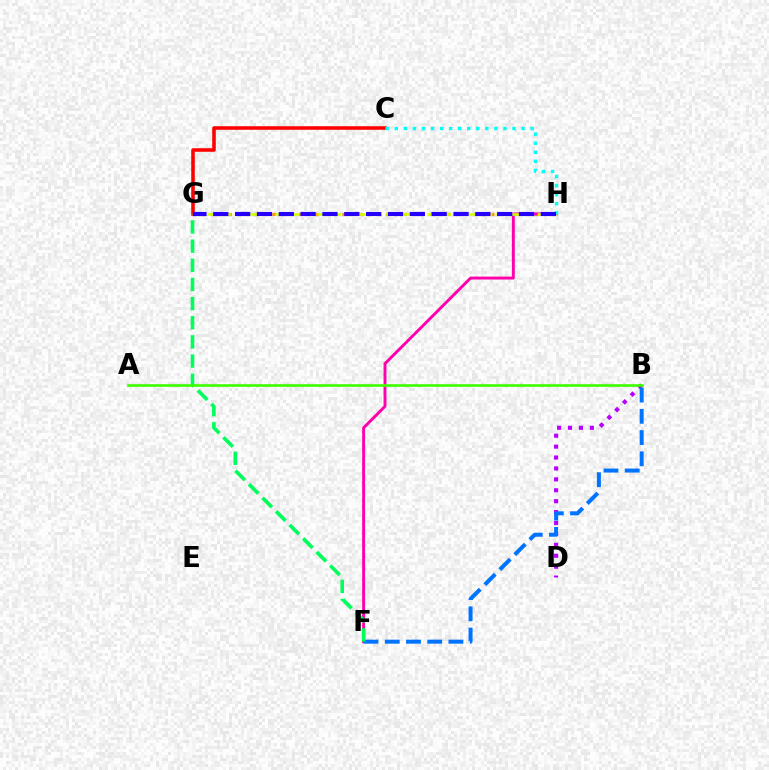{('G', 'H'): [{'color': '#ff9400', 'line_style': 'dotted', 'thickness': 2.38}, {'color': '#d1ff00', 'line_style': 'dashed', 'thickness': 1.87}, {'color': '#2500ff', 'line_style': 'dashed', 'thickness': 2.97}], ('F', 'H'): [{'color': '#ff00ac', 'line_style': 'solid', 'thickness': 2.1}], ('B', 'D'): [{'color': '#b900ff', 'line_style': 'dotted', 'thickness': 2.97}], ('B', 'F'): [{'color': '#0074ff', 'line_style': 'dashed', 'thickness': 2.88}], ('C', 'G'): [{'color': '#ff0000', 'line_style': 'solid', 'thickness': 2.57}], ('C', 'H'): [{'color': '#00fff6', 'line_style': 'dotted', 'thickness': 2.46}], ('F', 'G'): [{'color': '#00ff5c', 'line_style': 'dashed', 'thickness': 2.6}], ('A', 'B'): [{'color': '#3dff00', 'line_style': 'solid', 'thickness': 1.9}]}